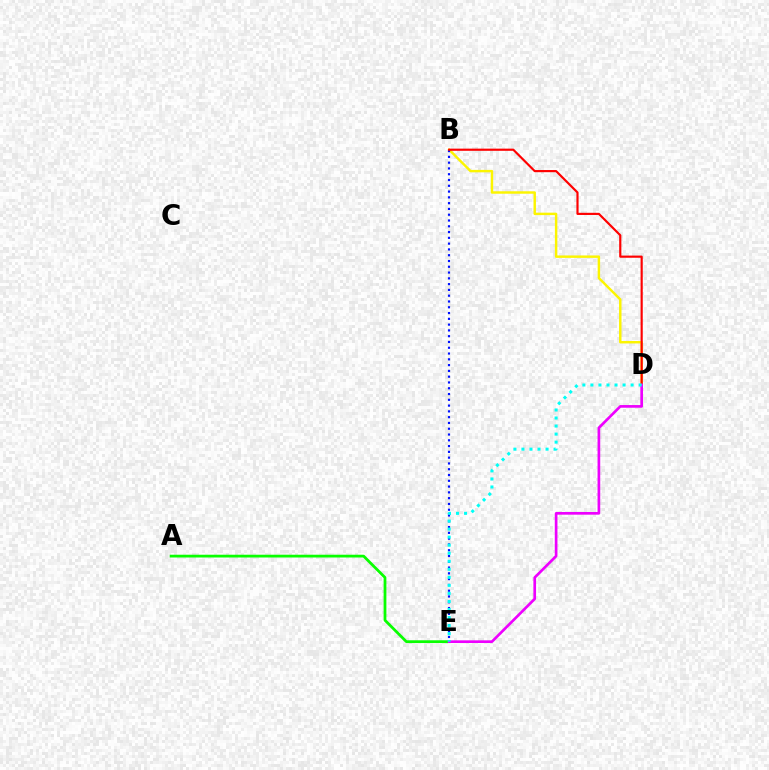{('B', 'D'): [{'color': '#fcf500', 'line_style': 'solid', 'thickness': 1.76}, {'color': '#ff0000', 'line_style': 'solid', 'thickness': 1.56}], ('A', 'E'): [{'color': '#08ff00', 'line_style': 'solid', 'thickness': 1.99}], ('B', 'E'): [{'color': '#0010ff', 'line_style': 'dotted', 'thickness': 1.57}], ('D', 'E'): [{'color': '#ee00ff', 'line_style': 'solid', 'thickness': 1.93}, {'color': '#00fff6', 'line_style': 'dotted', 'thickness': 2.18}]}